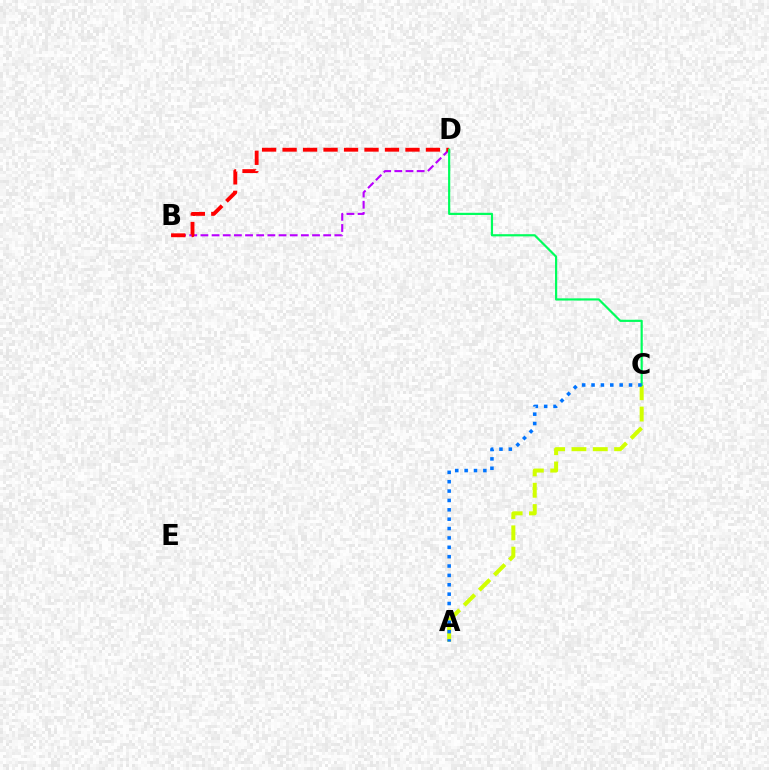{('B', 'D'): [{'color': '#b900ff', 'line_style': 'dashed', 'thickness': 1.52}, {'color': '#ff0000', 'line_style': 'dashed', 'thickness': 2.78}], ('A', 'C'): [{'color': '#d1ff00', 'line_style': 'dashed', 'thickness': 2.9}, {'color': '#0074ff', 'line_style': 'dotted', 'thickness': 2.55}], ('C', 'D'): [{'color': '#00ff5c', 'line_style': 'solid', 'thickness': 1.58}]}